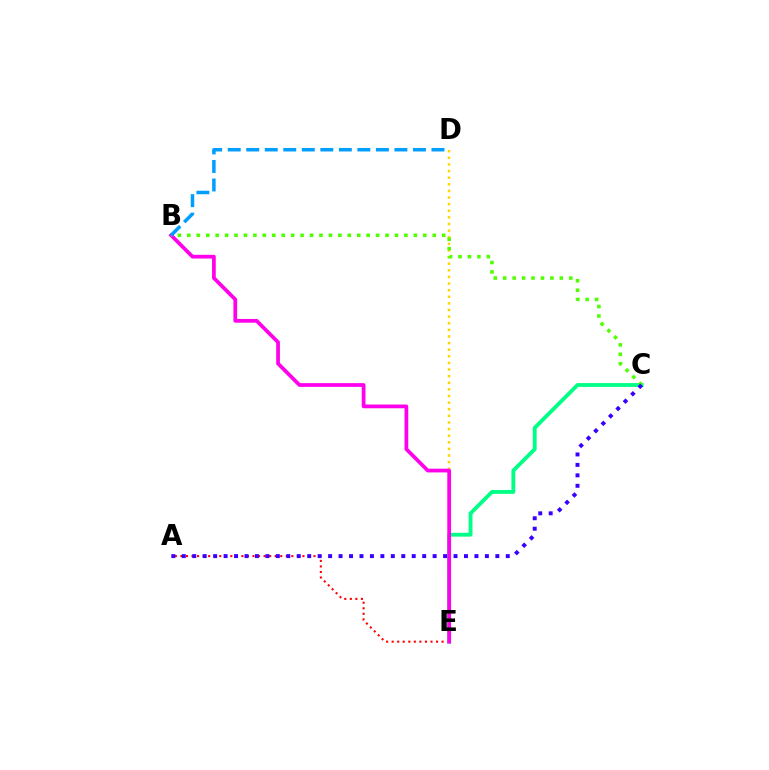{('A', 'E'): [{'color': '#ff0000', 'line_style': 'dotted', 'thickness': 1.51}], ('C', 'E'): [{'color': '#00ff86', 'line_style': 'solid', 'thickness': 2.77}], ('D', 'E'): [{'color': '#ffd500', 'line_style': 'dotted', 'thickness': 1.8}], ('B', 'E'): [{'color': '#ff00ed', 'line_style': 'solid', 'thickness': 2.69}], ('B', 'C'): [{'color': '#4fff00', 'line_style': 'dotted', 'thickness': 2.56}], ('B', 'D'): [{'color': '#009eff', 'line_style': 'dashed', 'thickness': 2.52}], ('A', 'C'): [{'color': '#3700ff', 'line_style': 'dotted', 'thickness': 2.84}]}